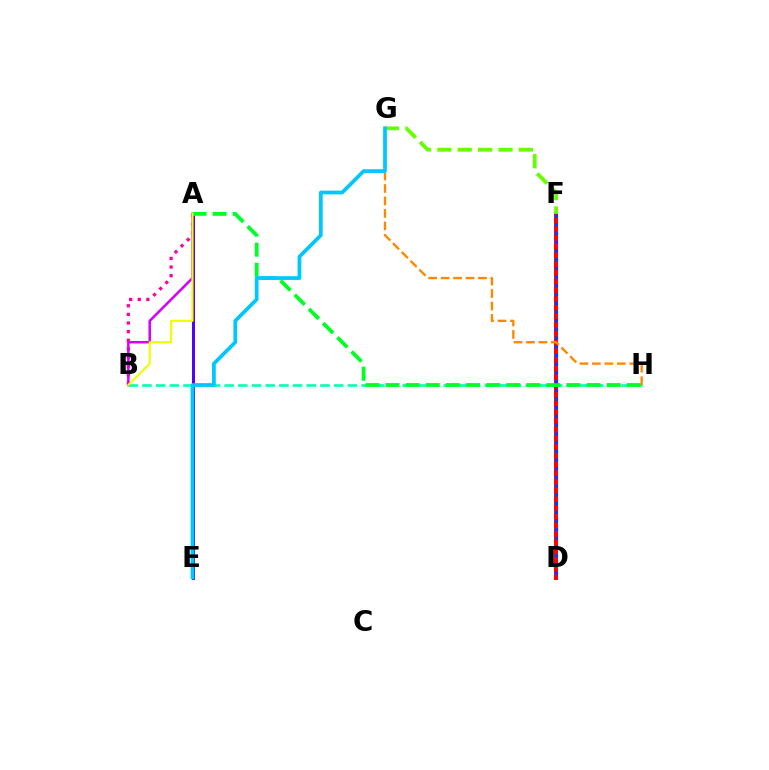{('A', 'B'): [{'color': '#ff00a0', 'line_style': 'dotted', 'thickness': 2.34}, {'color': '#d600ff', 'line_style': 'solid', 'thickness': 1.81}, {'color': '#eeff00', 'line_style': 'solid', 'thickness': 1.54}], ('D', 'F'): [{'color': '#ff0000', 'line_style': 'solid', 'thickness': 2.87}, {'color': '#003fff', 'line_style': 'dotted', 'thickness': 2.37}], ('B', 'H'): [{'color': '#00ffaf', 'line_style': 'dashed', 'thickness': 1.86}], ('G', 'H'): [{'color': '#ff8800', 'line_style': 'dashed', 'thickness': 1.69}], ('A', 'E'): [{'color': '#4f00ff', 'line_style': 'solid', 'thickness': 2.14}], ('A', 'H'): [{'color': '#00ff27', 'line_style': 'dashed', 'thickness': 2.73}], ('F', 'G'): [{'color': '#66ff00', 'line_style': 'dashed', 'thickness': 2.77}], ('E', 'G'): [{'color': '#00c7ff', 'line_style': 'solid', 'thickness': 2.69}]}